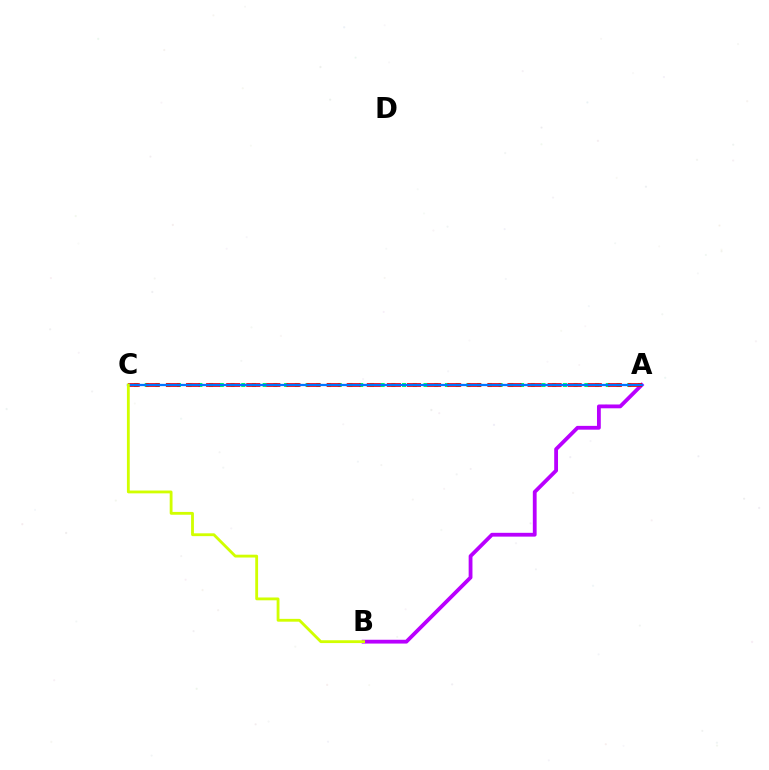{('A', 'C'): [{'color': '#00ff5c', 'line_style': 'dotted', 'thickness': 2.91}, {'color': '#ff0000', 'line_style': 'dashed', 'thickness': 2.73}, {'color': '#0074ff', 'line_style': 'solid', 'thickness': 1.63}], ('A', 'B'): [{'color': '#b900ff', 'line_style': 'solid', 'thickness': 2.74}], ('B', 'C'): [{'color': '#d1ff00', 'line_style': 'solid', 'thickness': 2.03}]}